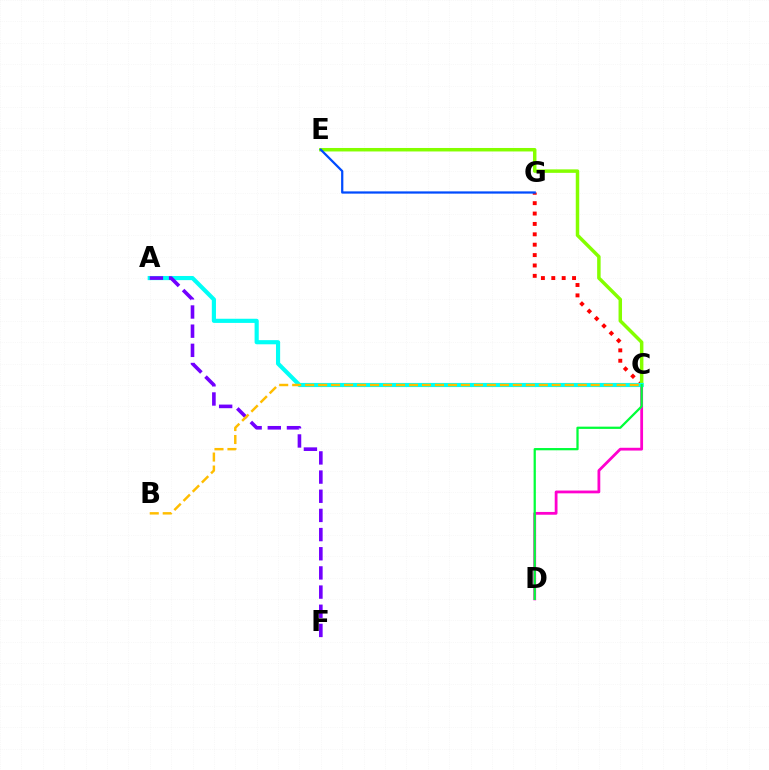{('C', 'G'): [{'color': '#ff0000', 'line_style': 'dotted', 'thickness': 2.82}], ('C', 'D'): [{'color': '#ff00cf', 'line_style': 'solid', 'thickness': 2.0}, {'color': '#00ff39', 'line_style': 'solid', 'thickness': 1.62}], ('C', 'E'): [{'color': '#84ff00', 'line_style': 'solid', 'thickness': 2.51}], ('A', 'C'): [{'color': '#00fff6', 'line_style': 'solid', 'thickness': 2.99}], ('A', 'F'): [{'color': '#7200ff', 'line_style': 'dashed', 'thickness': 2.6}], ('E', 'G'): [{'color': '#004bff', 'line_style': 'solid', 'thickness': 1.62}], ('B', 'C'): [{'color': '#ffbd00', 'line_style': 'dashed', 'thickness': 1.76}]}